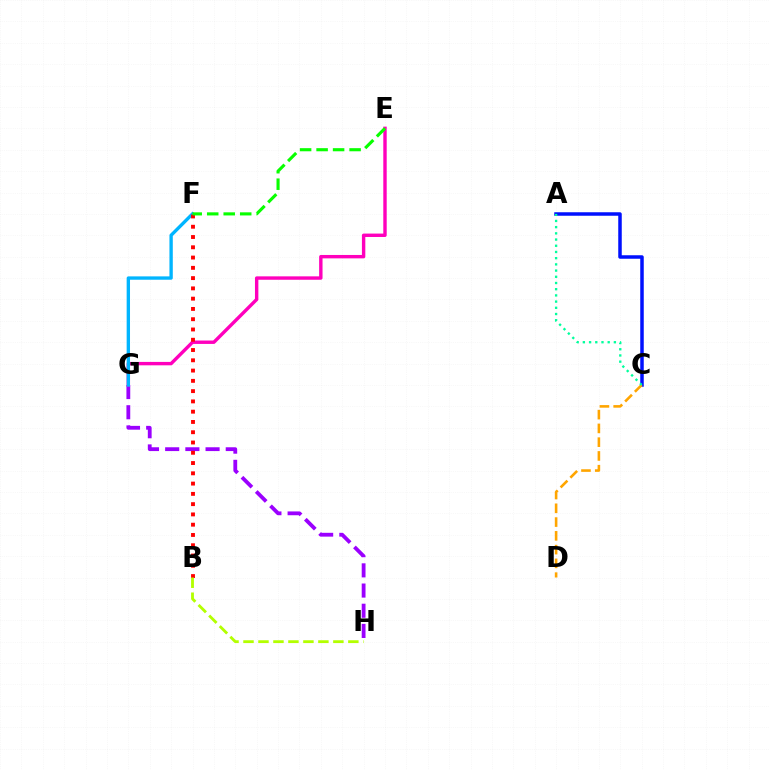{('G', 'H'): [{'color': '#9b00ff', 'line_style': 'dashed', 'thickness': 2.74}], ('E', 'G'): [{'color': '#ff00bd', 'line_style': 'solid', 'thickness': 2.45}], ('A', 'C'): [{'color': '#0010ff', 'line_style': 'solid', 'thickness': 2.52}, {'color': '#00ff9d', 'line_style': 'dotted', 'thickness': 1.69}], ('C', 'D'): [{'color': '#ffa500', 'line_style': 'dashed', 'thickness': 1.87}], ('F', 'G'): [{'color': '#00b5ff', 'line_style': 'solid', 'thickness': 2.41}], ('B', 'F'): [{'color': '#ff0000', 'line_style': 'dotted', 'thickness': 2.79}], ('E', 'F'): [{'color': '#08ff00', 'line_style': 'dashed', 'thickness': 2.24}], ('B', 'H'): [{'color': '#b3ff00', 'line_style': 'dashed', 'thickness': 2.04}]}